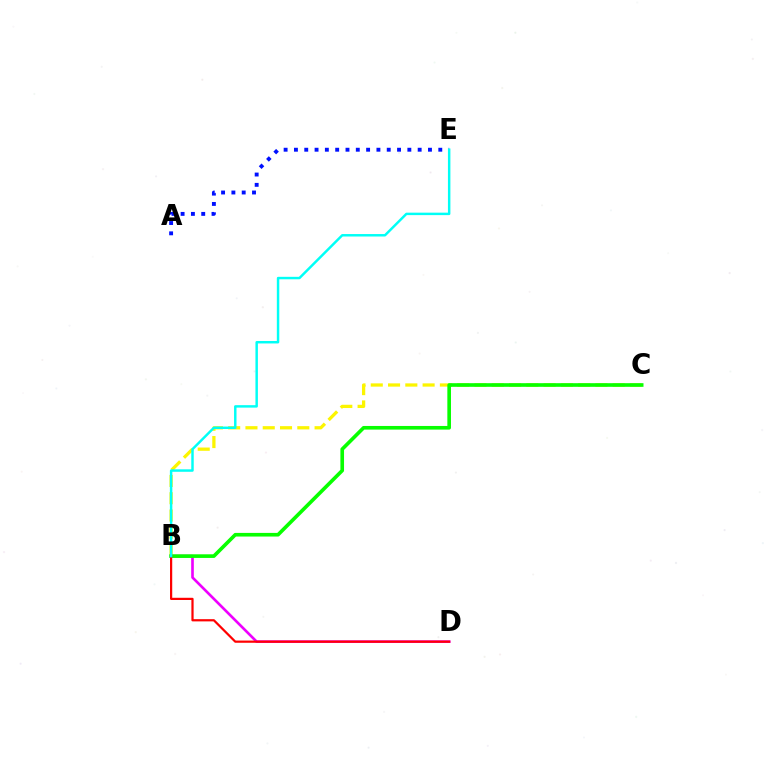{('B', 'D'): [{'color': '#ee00ff', 'line_style': 'solid', 'thickness': 1.9}, {'color': '#ff0000', 'line_style': 'solid', 'thickness': 1.6}], ('B', 'C'): [{'color': '#fcf500', 'line_style': 'dashed', 'thickness': 2.35}, {'color': '#08ff00', 'line_style': 'solid', 'thickness': 2.62}], ('A', 'E'): [{'color': '#0010ff', 'line_style': 'dotted', 'thickness': 2.8}], ('B', 'E'): [{'color': '#00fff6', 'line_style': 'solid', 'thickness': 1.77}]}